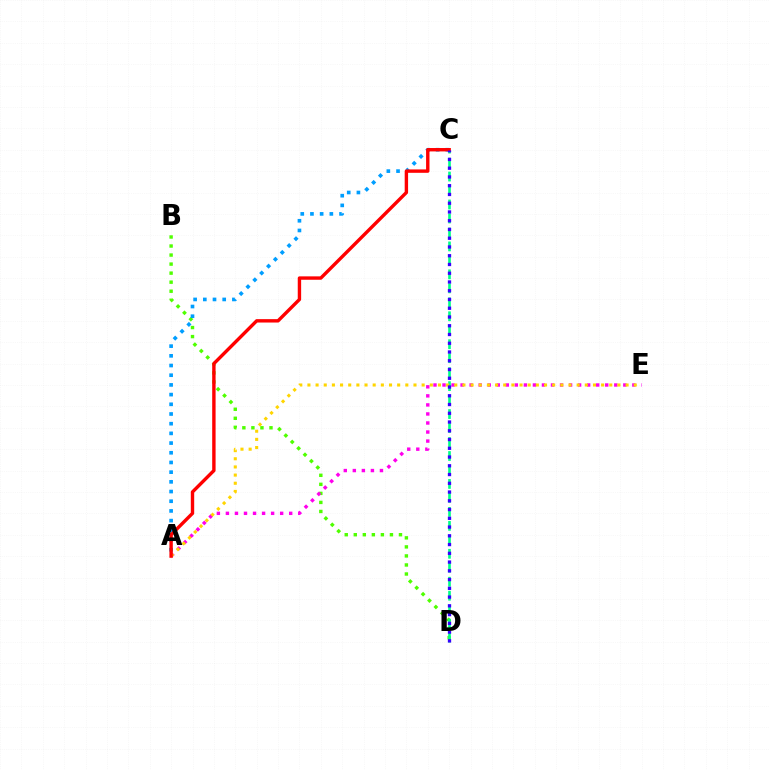{('B', 'D'): [{'color': '#4fff00', 'line_style': 'dotted', 'thickness': 2.46}], ('C', 'D'): [{'color': '#00ff86', 'line_style': 'dashed', 'thickness': 1.9}, {'color': '#3700ff', 'line_style': 'dotted', 'thickness': 2.38}], ('A', 'E'): [{'color': '#ff00ed', 'line_style': 'dotted', 'thickness': 2.46}, {'color': '#ffd500', 'line_style': 'dotted', 'thickness': 2.22}], ('A', 'C'): [{'color': '#009eff', 'line_style': 'dotted', 'thickness': 2.63}, {'color': '#ff0000', 'line_style': 'solid', 'thickness': 2.44}]}